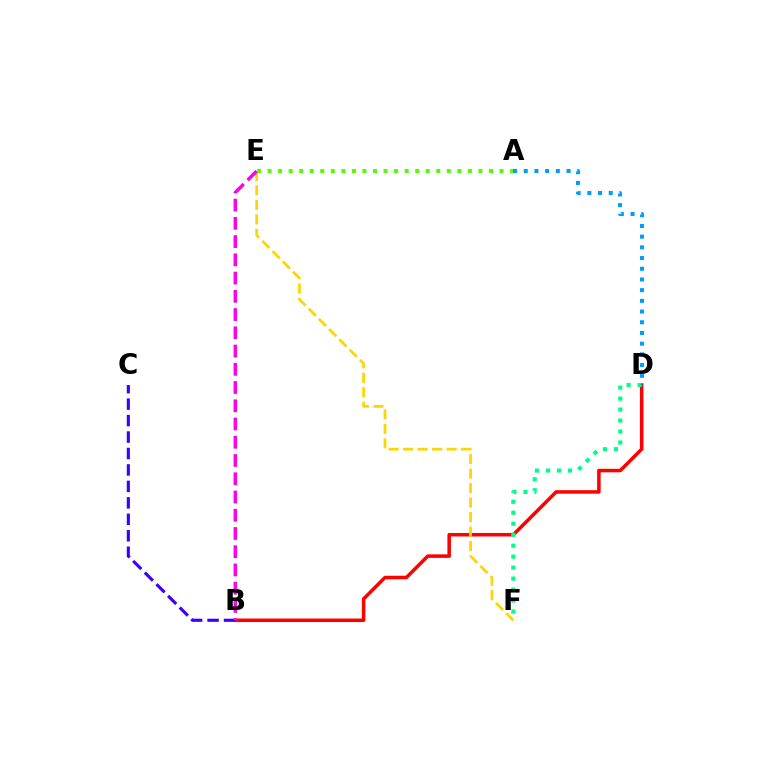{('B', 'D'): [{'color': '#ff0000', 'line_style': 'solid', 'thickness': 2.53}], ('B', 'C'): [{'color': '#3700ff', 'line_style': 'dashed', 'thickness': 2.24}], ('A', 'E'): [{'color': '#4fff00', 'line_style': 'dotted', 'thickness': 2.87}], ('E', 'F'): [{'color': '#ffd500', 'line_style': 'dashed', 'thickness': 1.97}], ('D', 'F'): [{'color': '#00ff86', 'line_style': 'dotted', 'thickness': 2.98}], ('A', 'D'): [{'color': '#009eff', 'line_style': 'dotted', 'thickness': 2.91}], ('B', 'E'): [{'color': '#ff00ed', 'line_style': 'dashed', 'thickness': 2.48}]}